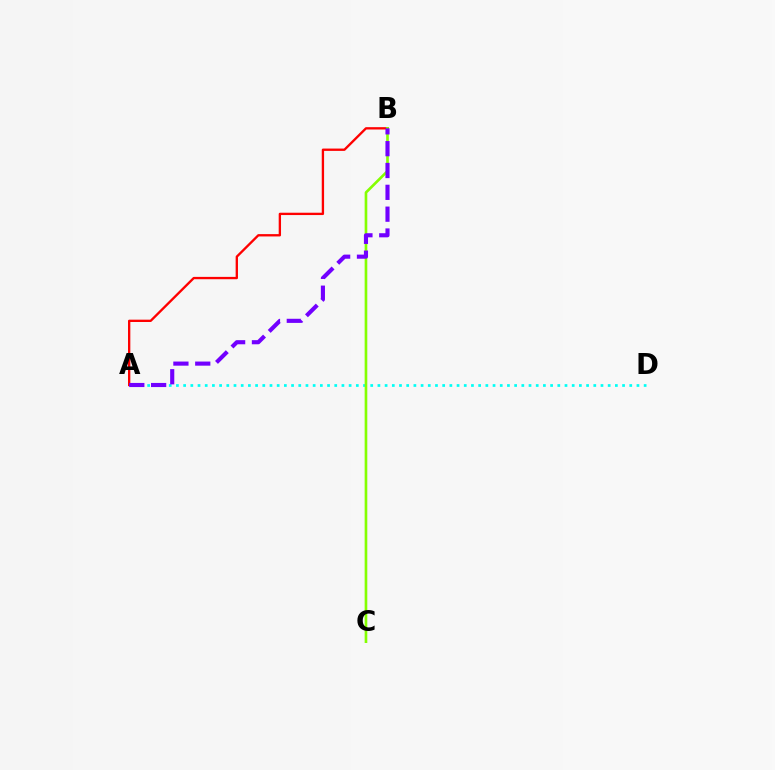{('A', 'B'): [{'color': '#ff0000', 'line_style': 'solid', 'thickness': 1.68}, {'color': '#7200ff', 'line_style': 'dashed', 'thickness': 2.97}], ('A', 'D'): [{'color': '#00fff6', 'line_style': 'dotted', 'thickness': 1.96}], ('B', 'C'): [{'color': '#84ff00', 'line_style': 'solid', 'thickness': 1.91}]}